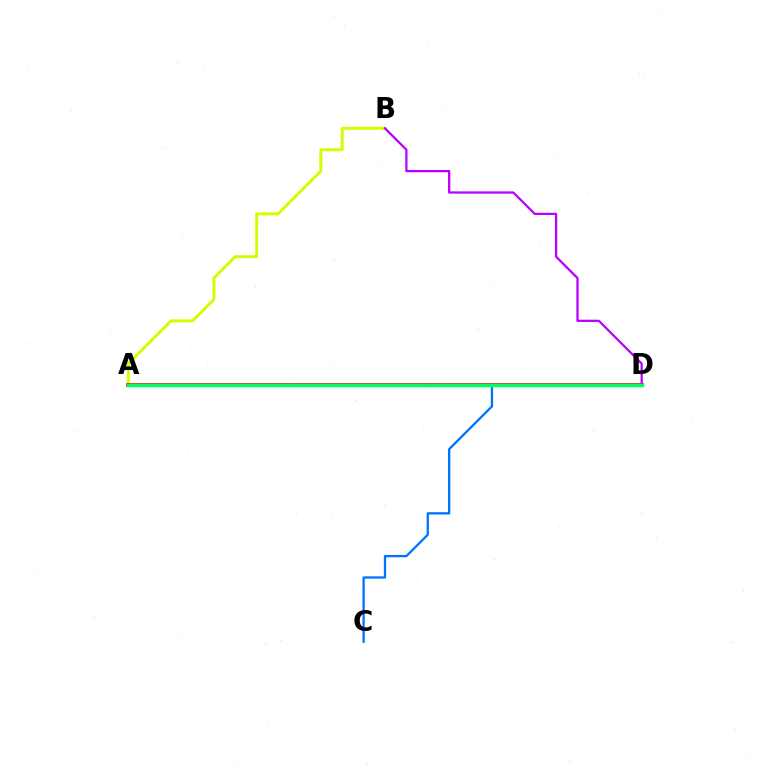{('A', 'B'): [{'color': '#d1ff00', 'line_style': 'solid', 'thickness': 2.14}], ('C', 'D'): [{'color': '#0074ff', 'line_style': 'solid', 'thickness': 1.67}], ('A', 'D'): [{'color': '#ff0000', 'line_style': 'solid', 'thickness': 2.62}, {'color': '#00ff5c', 'line_style': 'solid', 'thickness': 2.5}], ('B', 'D'): [{'color': '#b900ff', 'line_style': 'solid', 'thickness': 1.63}]}